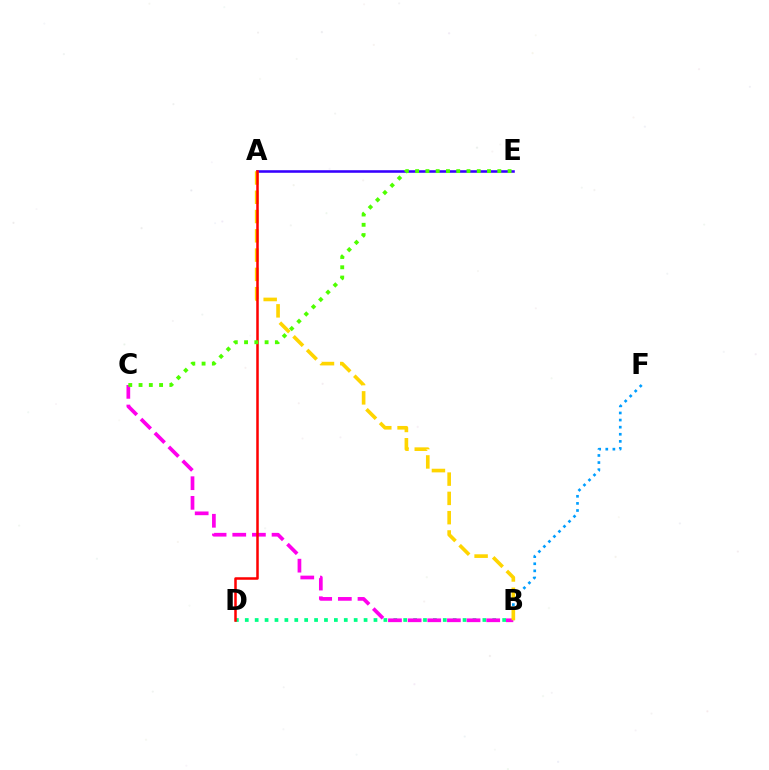{('B', 'D'): [{'color': '#00ff86', 'line_style': 'dotted', 'thickness': 2.69}], ('A', 'E'): [{'color': '#3700ff', 'line_style': 'solid', 'thickness': 1.84}], ('B', 'C'): [{'color': '#ff00ed', 'line_style': 'dashed', 'thickness': 2.67}], ('B', 'F'): [{'color': '#009eff', 'line_style': 'dotted', 'thickness': 1.93}], ('A', 'B'): [{'color': '#ffd500', 'line_style': 'dashed', 'thickness': 2.62}], ('A', 'D'): [{'color': '#ff0000', 'line_style': 'solid', 'thickness': 1.81}], ('C', 'E'): [{'color': '#4fff00', 'line_style': 'dotted', 'thickness': 2.79}]}